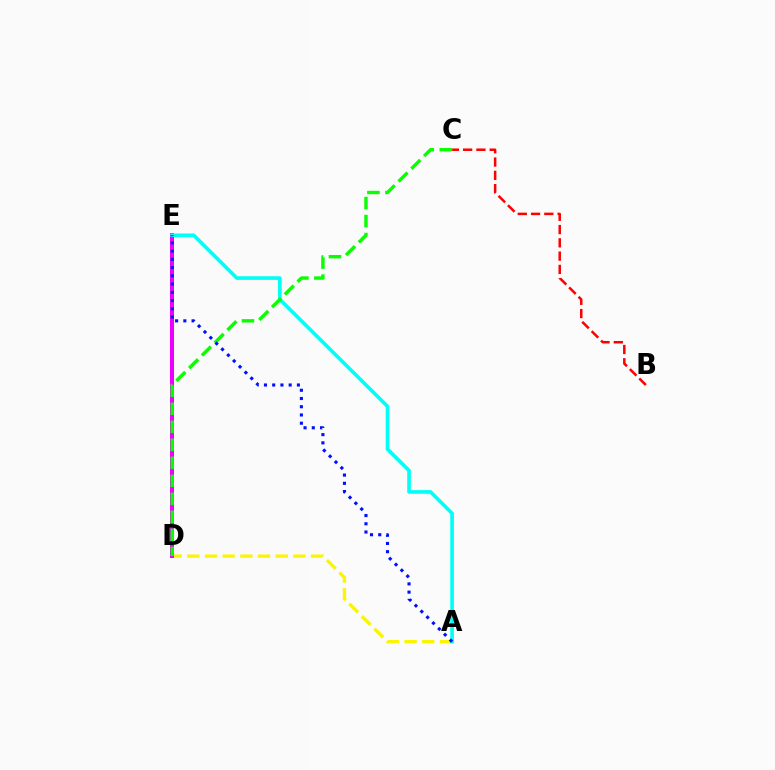{('A', 'D'): [{'color': '#fcf500', 'line_style': 'dashed', 'thickness': 2.4}], ('B', 'C'): [{'color': '#ff0000', 'line_style': 'dashed', 'thickness': 1.8}], ('D', 'E'): [{'color': '#ee00ff', 'line_style': 'solid', 'thickness': 2.88}], ('A', 'E'): [{'color': '#00fff6', 'line_style': 'solid', 'thickness': 2.62}, {'color': '#0010ff', 'line_style': 'dotted', 'thickness': 2.24}], ('C', 'D'): [{'color': '#08ff00', 'line_style': 'dashed', 'thickness': 2.45}]}